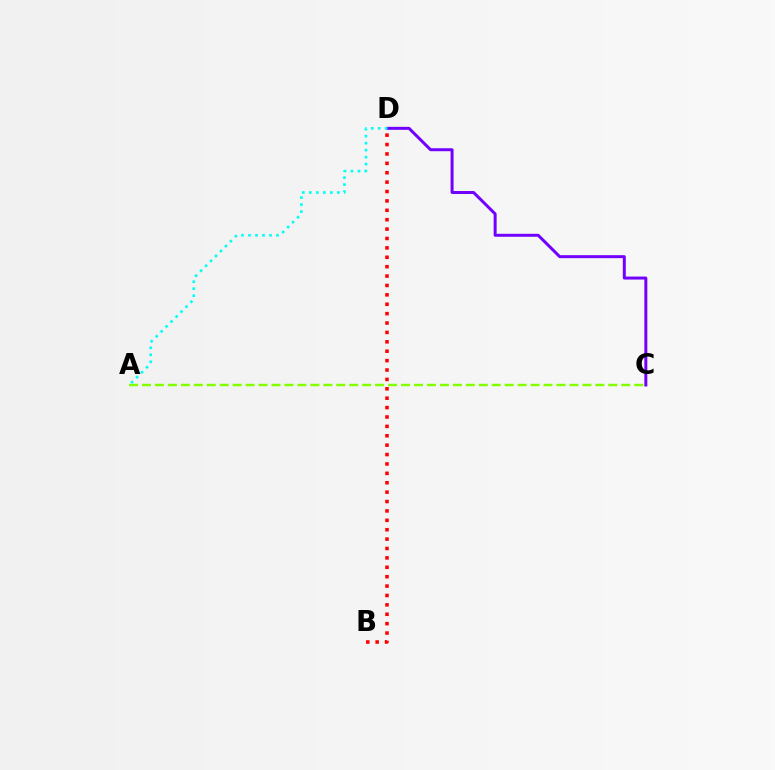{('C', 'D'): [{'color': '#7200ff', 'line_style': 'solid', 'thickness': 2.15}], ('A', 'C'): [{'color': '#84ff00', 'line_style': 'dashed', 'thickness': 1.76}], ('A', 'D'): [{'color': '#00fff6', 'line_style': 'dotted', 'thickness': 1.9}], ('B', 'D'): [{'color': '#ff0000', 'line_style': 'dotted', 'thickness': 2.55}]}